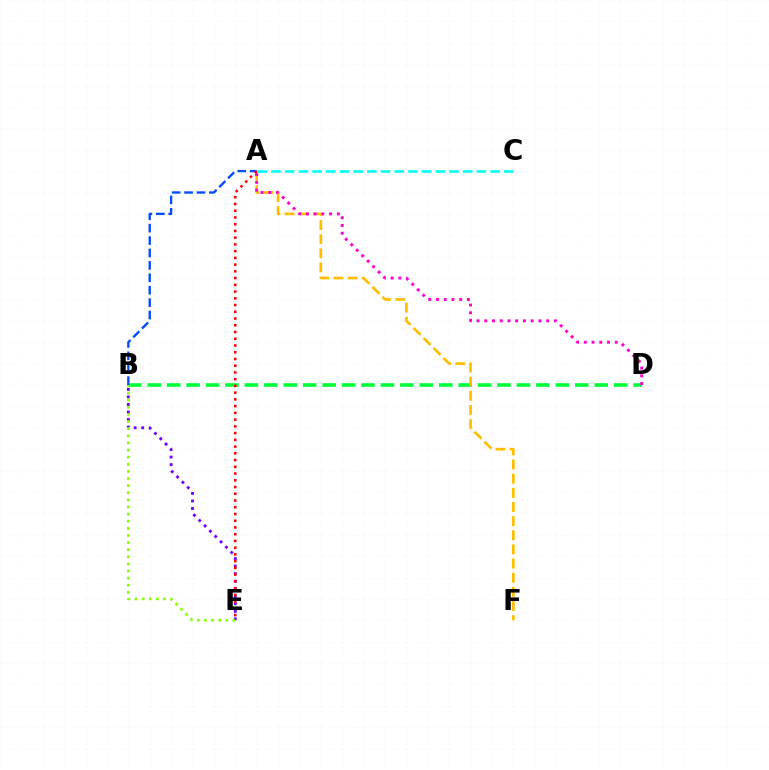{('B', 'D'): [{'color': '#00ff39', 'line_style': 'dashed', 'thickness': 2.64}], ('A', 'F'): [{'color': '#ffbd00', 'line_style': 'dashed', 'thickness': 1.92}], ('A', 'D'): [{'color': '#ff00cf', 'line_style': 'dotted', 'thickness': 2.1}], ('B', 'E'): [{'color': '#7200ff', 'line_style': 'dotted', 'thickness': 2.05}, {'color': '#84ff00', 'line_style': 'dotted', 'thickness': 1.93}], ('A', 'B'): [{'color': '#004bff', 'line_style': 'dashed', 'thickness': 1.69}], ('A', 'E'): [{'color': '#ff0000', 'line_style': 'dotted', 'thickness': 1.83}], ('A', 'C'): [{'color': '#00fff6', 'line_style': 'dashed', 'thickness': 1.86}]}